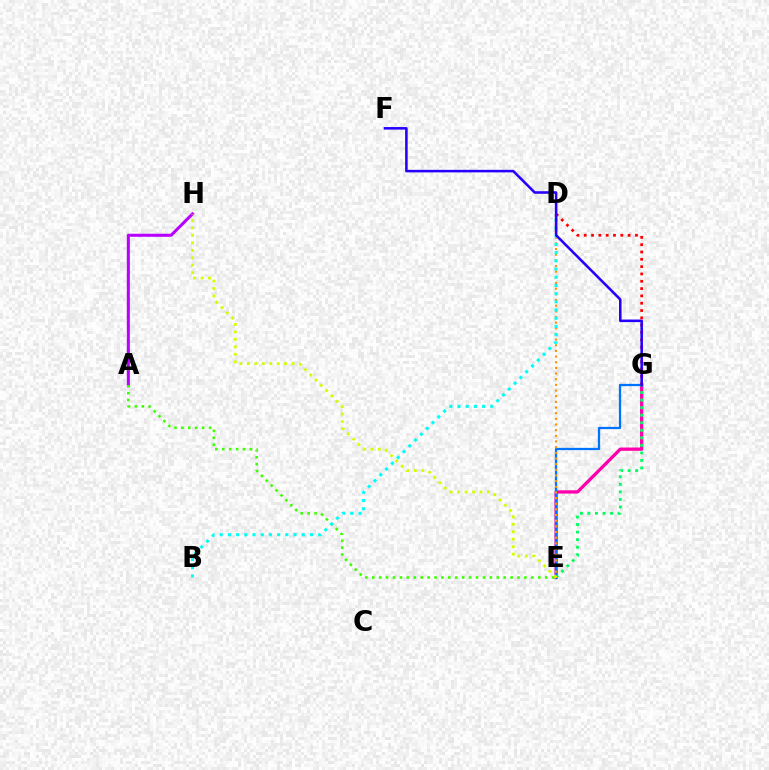{('A', 'H'): [{'color': '#b900ff', 'line_style': 'solid', 'thickness': 2.19}], ('E', 'G'): [{'color': '#ff00ac', 'line_style': 'solid', 'thickness': 2.37}, {'color': '#0074ff', 'line_style': 'solid', 'thickness': 1.63}, {'color': '#00ff5c', 'line_style': 'dotted', 'thickness': 2.05}], ('D', 'G'): [{'color': '#ff0000', 'line_style': 'dotted', 'thickness': 1.99}], ('A', 'E'): [{'color': '#3dff00', 'line_style': 'dotted', 'thickness': 1.88}], ('D', 'E'): [{'color': '#ff9400', 'line_style': 'dotted', 'thickness': 1.54}], ('B', 'D'): [{'color': '#00fff6', 'line_style': 'dotted', 'thickness': 2.23}], ('F', 'G'): [{'color': '#2500ff', 'line_style': 'solid', 'thickness': 1.84}], ('E', 'H'): [{'color': '#d1ff00', 'line_style': 'dotted', 'thickness': 2.03}]}